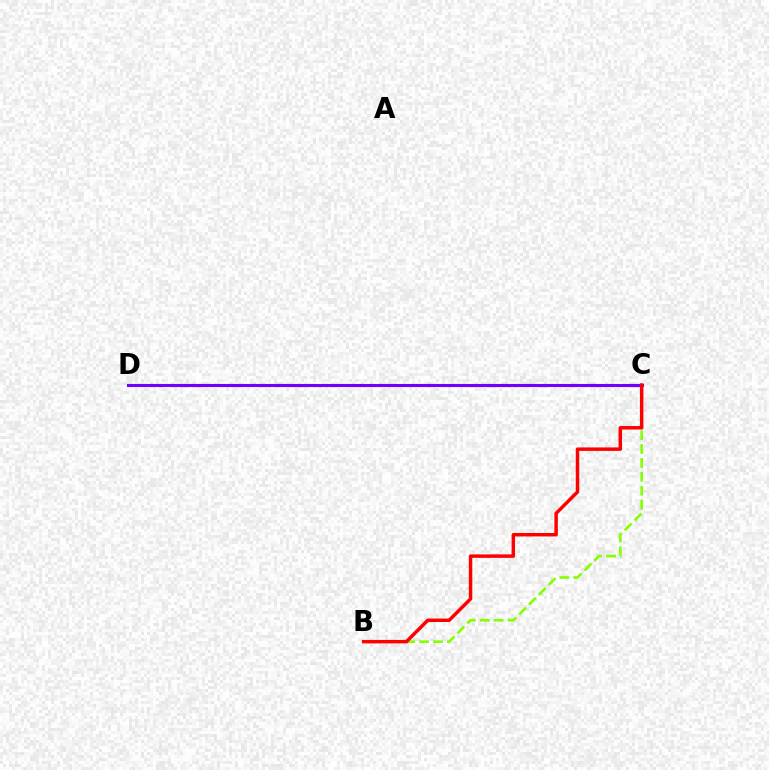{('B', 'C'): [{'color': '#84ff00', 'line_style': 'dashed', 'thickness': 1.89}, {'color': '#ff0000', 'line_style': 'solid', 'thickness': 2.5}], ('C', 'D'): [{'color': '#00fff6', 'line_style': 'dotted', 'thickness': 1.85}, {'color': '#7200ff', 'line_style': 'solid', 'thickness': 2.24}]}